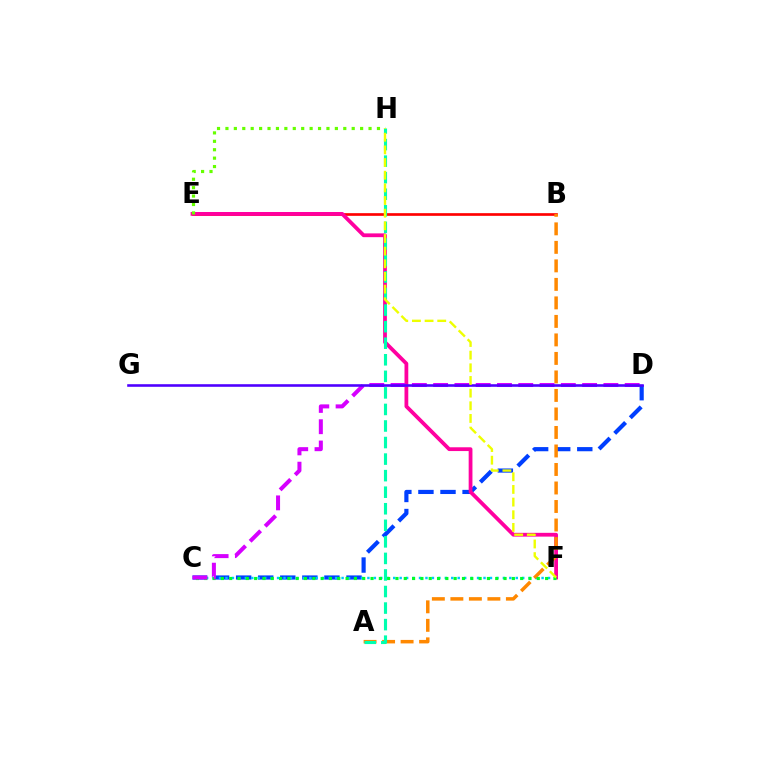{('B', 'E'): [{'color': '#ff0000', 'line_style': 'solid', 'thickness': 1.92}], ('C', 'D'): [{'color': '#003fff', 'line_style': 'dashed', 'thickness': 3.0}, {'color': '#d600ff', 'line_style': 'dashed', 'thickness': 2.89}], ('E', 'F'): [{'color': '#ff00a0', 'line_style': 'solid', 'thickness': 2.72}], ('C', 'F'): [{'color': '#00c7ff', 'line_style': 'dotted', 'thickness': 1.75}, {'color': '#00ff27', 'line_style': 'dotted', 'thickness': 2.26}], ('A', 'B'): [{'color': '#ff8800', 'line_style': 'dashed', 'thickness': 2.51}], ('E', 'H'): [{'color': '#66ff00', 'line_style': 'dotted', 'thickness': 2.29}], ('A', 'H'): [{'color': '#00ffaf', 'line_style': 'dashed', 'thickness': 2.25}], ('D', 'G'): [{'color': '#4f00ff', 'line_style': 'solid', 'thickness': 1.87}], ('F', 'H'): [{'color': '#eeff00', 'line_style': 'dashed', 'thickness': 1.72}]}